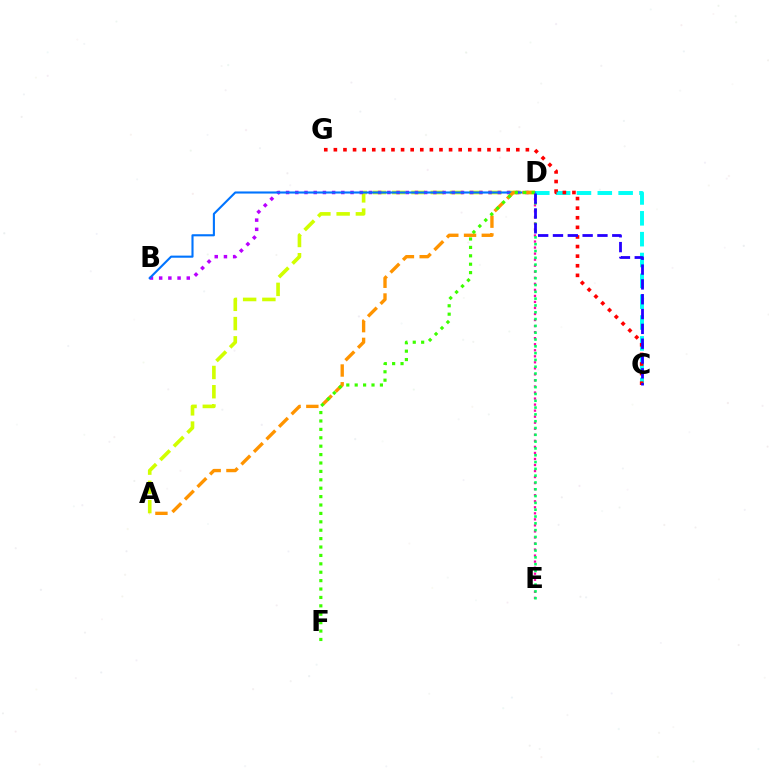{('D', 'E'): [{'color': '#ff00ac', 'line_style': 'dotted', 'thickness': 1.64}, {'color': '#00ff5c', 'line_style': 'dotted', 'thickness': 1.85}], ('C', 'D'): [{'color': '#00fff6', 'line_style': 'dashed', 'thickness': 2.83}, {'color': '#2500ff', 'line_style': 'dashed', 'thickness': 2.01}], ('A', 'D'): [{'color': '#d1ff00', 'line_style': 'dashed', 'thickness': 2.62}, {'color': '#ff9400', 'line_style': 'dashed', 'thickness': 2.41}], ('B', 'D'): [{'color': '#b900ff', 'line_style': 'dotted', 'thickness': 2.5}, {'color': '#0074ff', 'line_style': 'solid', 'thickness': 1.52}], ('C', 'G'): [{'color': '#ff0000', 'line_style': 'dotted', 'thickness': 2.61}], ('D', 'F'): [{'color': '#3dff00', 'line_style': 'dotted', 'thickness': 2.28}]}